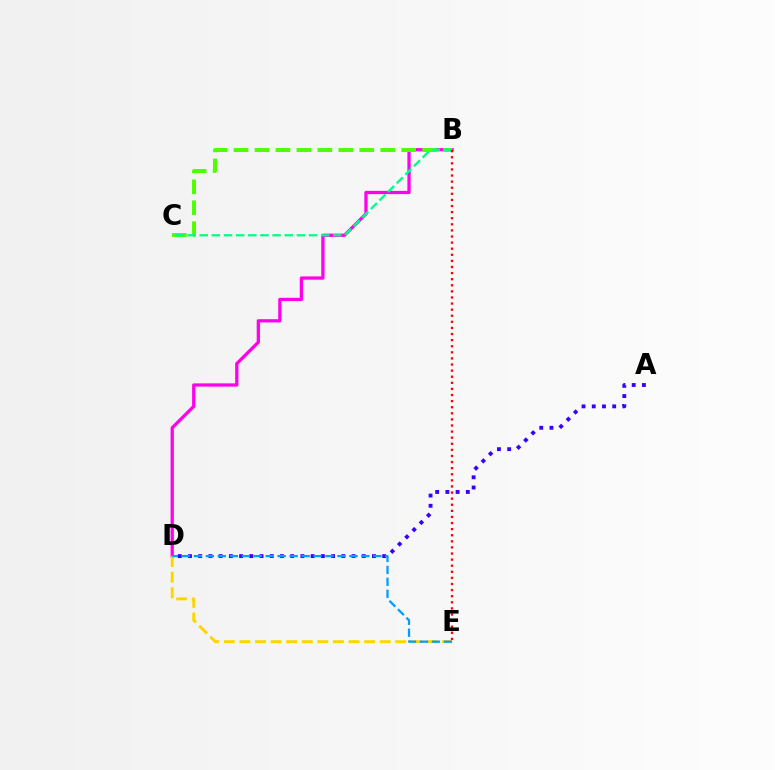{('B', 'D'): [{'color': '#ff00ed', 'line_style': 'solid', 'thickness': 2.36}], ('B', 'C'): [{'color': '#4fff00', 'line_style': 'dashed', 'thickness': 2.85}, {'color': '#00ff86', 'line_style': 'dashed', 'thickness': 1.65}], ('D', 'E'): [{'color': '#ffd500', 'line_style': 'dashed', 'thickness': 2.12}, {'color': '#009eff', 'line_style': 'dashed', 'thickness': 1.63}], ('A', 'D'): [{'color': '#3700ff', 'line_style': 'dotted', 'thickness': 2.78}], ('B', 'E'): [{'color': '#ff0000', 'line_style': 'dotted', 'thickness': 1.66}]}